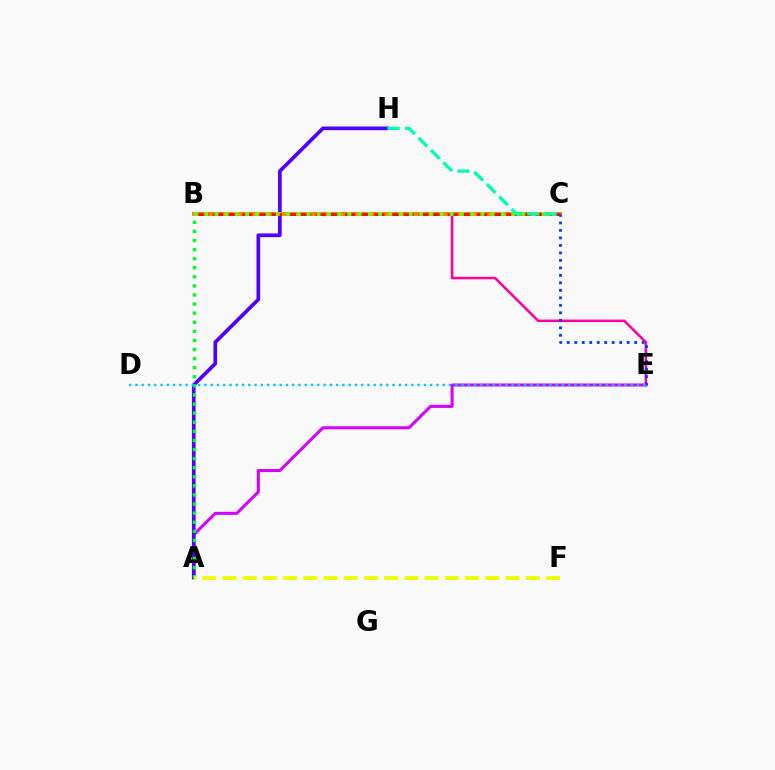{('A', 'E'): [{'color': '#d600ff', 'line_style': 'solid', 'thickness': 2.18}], ('B', 'E'): [{'color': '#ff00a0', 'line_style': 'solid', 'thickness': 1.83}], ('A', 'H'): [{'color': '#4f00ff', 'line_style': 'solid', 'thickness': 2.65}], ('A', 'B'): [{'color': '#00ff27', 'line_style': 'dotted', 'thickness': 2.47}], ('B', 'C'): [{'color': '#ff8800', 'line_style': 'solid', 'thickness': 2.89}, {'color': '#ff0000', 'line_style': 'dashed', 'thickness': 1.99}, {'color': '#66ff00', 'line_style': 'dotted', 'thickness': 2.78}], ('C', 'E'): [{'color': '#003fff', 'line_style': 'dotted', 'thickness': 2.03}], ('A', 'F'): [{'color': '#eeff00', 'line_style': 'dashed', 'thickness': 2.75}], ('C', 'H'): [{'color': '#00ffaf', 'line_style': 'dashed', 'thickness': 2.38}], ('D', 'E'): [{'color': '#00c7ff', 'line_style': 'dotted', 'thickness': 1.7}]}